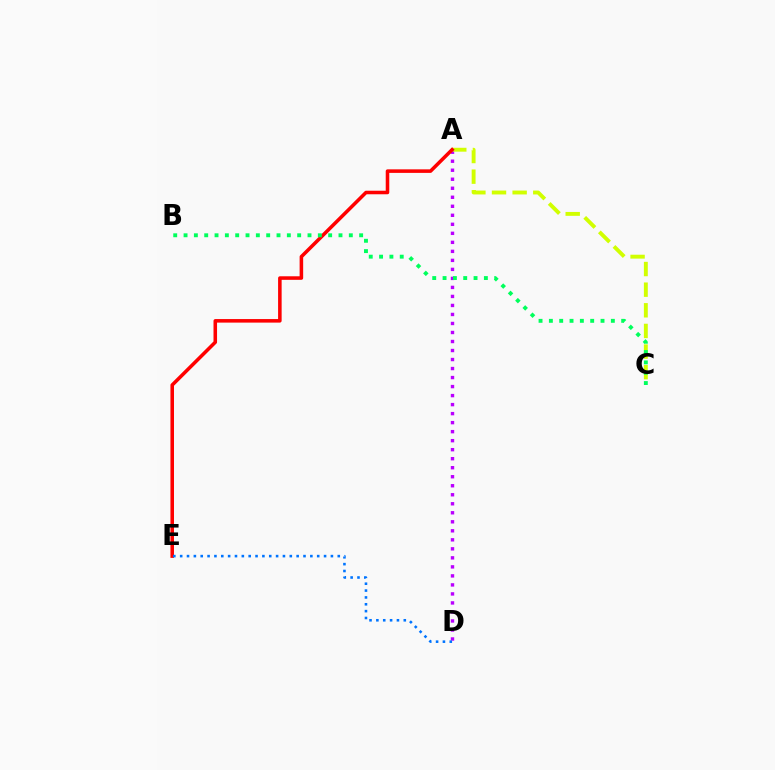{('A', 'D'): [{'color': '#b900ff', 'line_style': 'dotted', 'thickness': 2.45}], ('A', 'C'): [{'color': '#d1ff00', 'line_style': 'dashed', 'thickness': 2.8}], ('A', 'E'): [{'color': '#ff0000', 'line_style': 'solid', 'thickness': 2.55}], ('D', 'E'): [{'color': '#0074ff', 'line_style': 'dotted', 'thickness': 1.86}], ('B', 'C'): [{'color': '#00ff5c', 'line_style': 'dotted', 'thickness': 2.81}]}